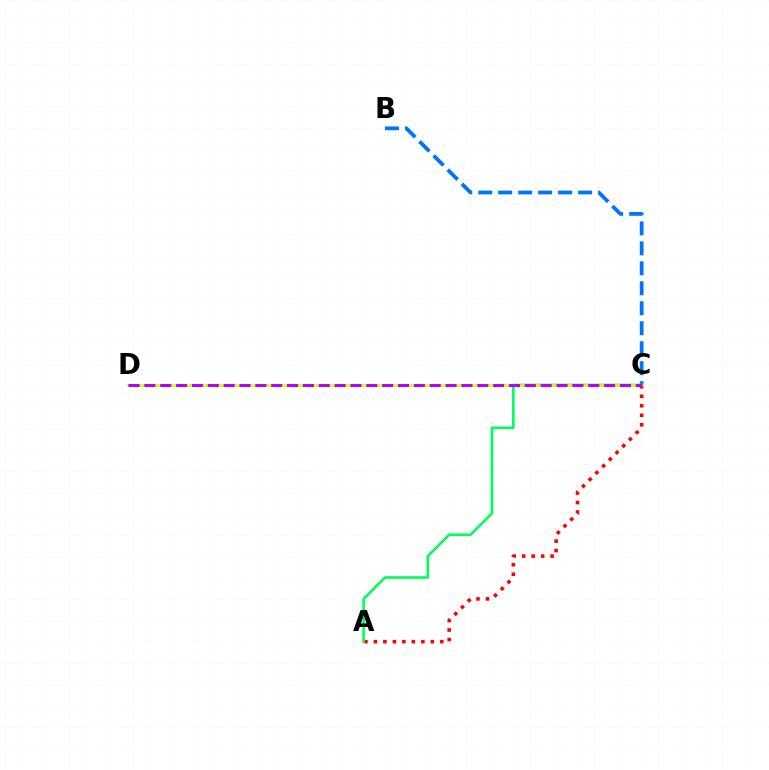{('B', 'C'): [{'color': '#0074ff', 'line_style': 'dashed', 'thickness': 2.71}], ('A', 'C'): [{'color': '#ff0000', 'line_style': 'dotted', 'thickness': 2.58}, {'color': '#00ff5c', 'line_style': 'solid', 'thickness': 1.89}], ('C', 'D'): [{'color': '#d1ff00', 'line_style': 'solid', 'thickness': 1.92}, {'color': '#b900ff', 'line_style': 'dashed', 'thickness': 2.15}]}